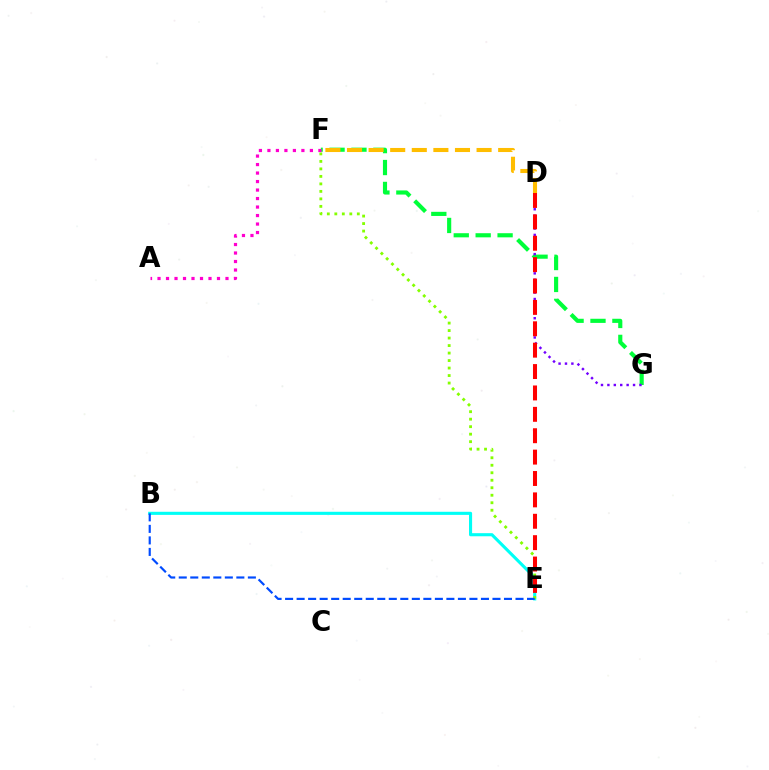{('F', 'G'): [{'color': '#00ff39', 'line_style': 'dashed', 'thickness': 2.98}], ('B', 'E'): [{'color': '#00fff6', 'line_style': 'solid', 'thickness': 2.23}, {'color': '#004bff', 'line_style': 'dashed', 'thickness': 1.57}], ('D', 'G'): [{'color': '#7200ff', 'line_style': 'dotted', 'thickness': 1.74}], ('E', 'F'): [{'color': '#84ff00', 'line_style': 'dotted', 'thickness': 2.04}], ('A', 'F'): [{'color': '#ff00cf', 'line_style': 'dotted', 'thickness': 2.31}], ('D', 'F'): [{'color': '#ffbd00', 'line_style': 'dashed', 'thickness': 2.93}], ('D', 'E'): [{'color': '#ff0000', 'line_style': 'dashed', 'thickness': 2.91}]}